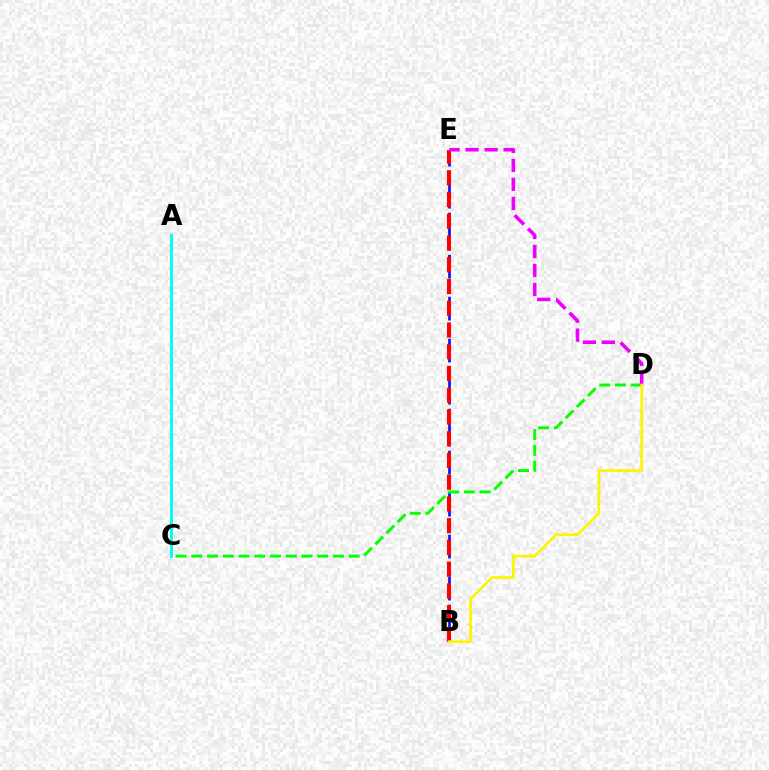{('B', 'E'): [{'color': '#0010ff', 'line_style': 'dashed', 'thickness': 1.9}, {'color': '#ff0000', 'line_style': 'dashed', 'thickness': 2.95}], ('A', 'C'): [{'color': '#00fff6', 'line_style': 'solid', 'thickness': 2.14}], ('C', 'D'): [{'color': '#08ff00', 'line_style': 'dashed', 'thickness': 2.14}], ('D', 'E'): [{'color': '#ee00ff', 'line_style': 'dashed', 'thickness': 2.58}], ('B', 'D'): [{'color': '#fcf500', 'line_style': 'solid', 'thickness': 1.93}]}